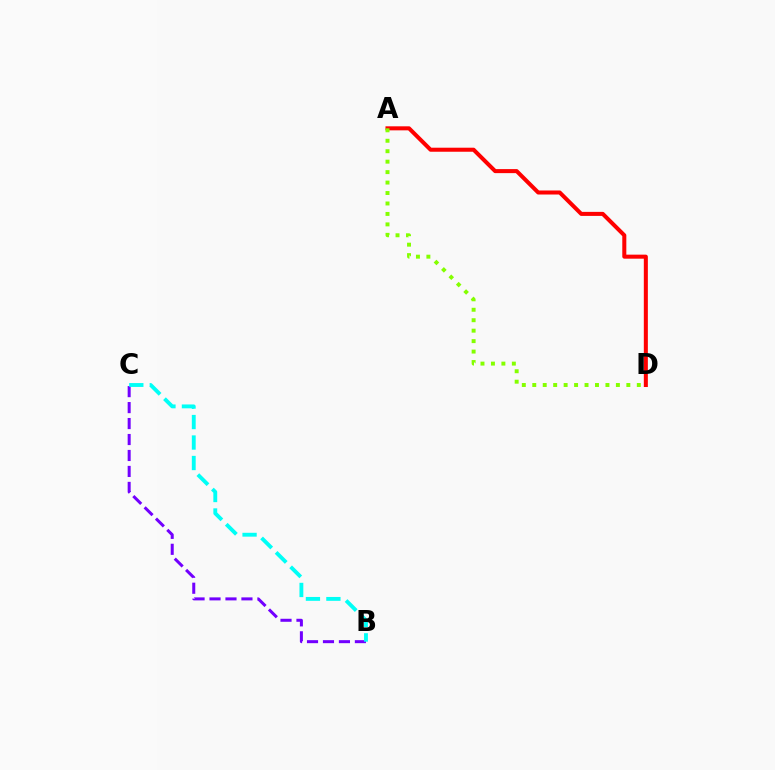{('A', 'D'): [{'color': '#ff0000', 'line_style': 'solid', 'thickness': 2.9}, {'color': '#84ff00', 'line_style': 'dotted', 'thickness': 2.84}], ('B', 'C'): [{'color': '#7200ff', 'line_style': 'dashed', 'thickness': 2.17}, {'color': '#00fff6', 'line_style': 'dashed', 'thickness': 2.78}]}